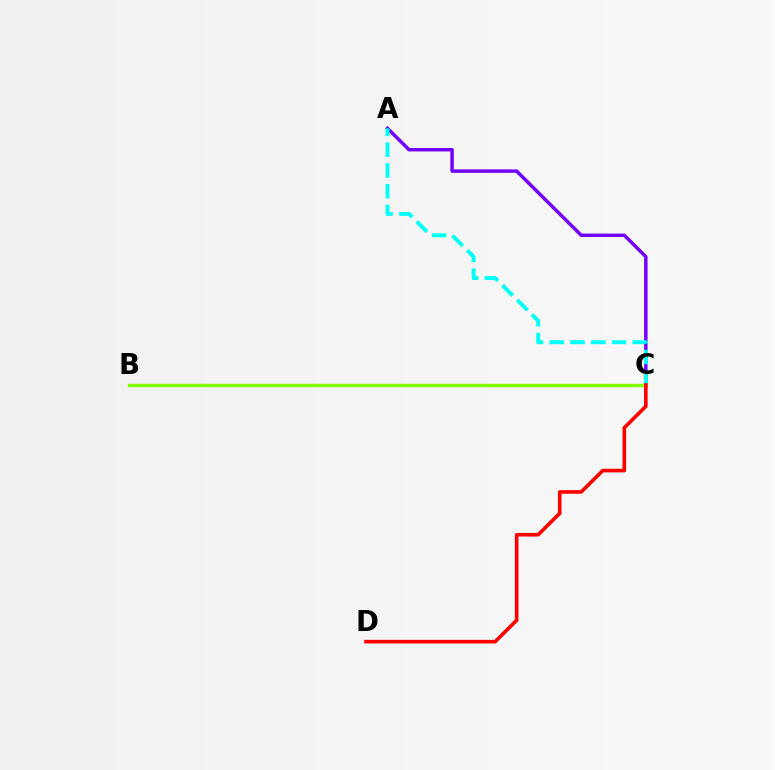{('A', 'C'): [{'color': '#7200ff', 'line_style': 'solid', 'thickness': 2.49}, {'color': '#00fff6', 'line_style': 'dashed', 'thickness': 2.82}], ('B', 'C'): [{'color': '#84ff00', 'line_style': 'solid', 'thickness': 2.44}], ('C', 'D'): [{'color': '#ff0000', 'line_style': 'solid', 'thickness': 2.6}]}